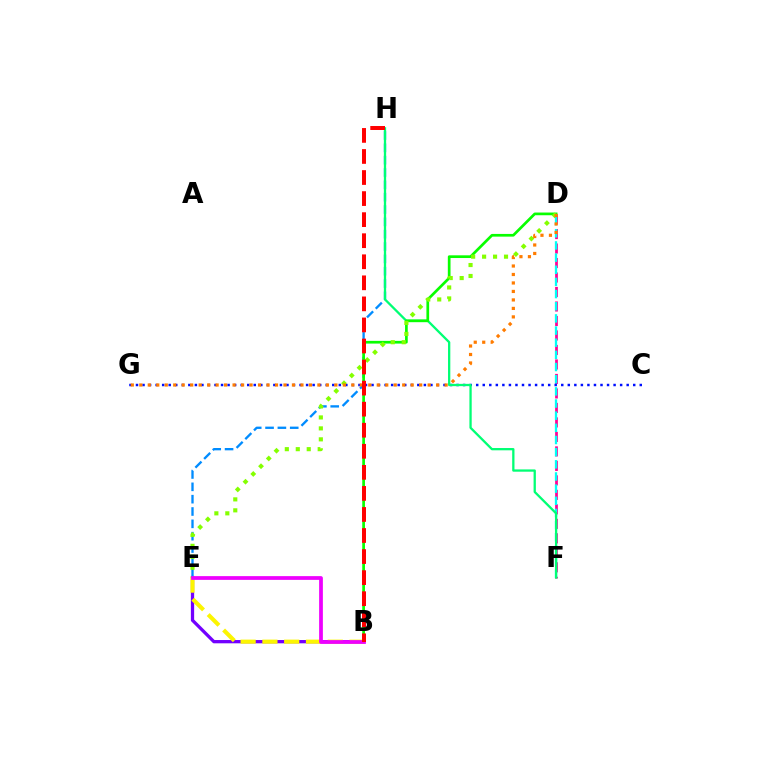{('D', 'F'): [{'color': '#ff0094', 'line_style': 'dashed', 'thickness': 1.97}, {'color': '#00fff6', 'line_style': 'dashed', 'thickness': 1.65}], ('B', 'E'): [{'color': '#7200ff', 'line_style': 'solid', 'thickness': 2.36}, {'color': '#fcf500', 'line_style': 'dashed', 'thickness': 2.96}, {'color': '#ee00ff', 'line_style': 'solid', 'thickness': 2.7}], ('C', 'G'): [{'color': '#0010ff', 'line_style': 'dotted', 'thickness': 1.78}], ('E', 'H'): [{'color': '#008cff', 'line_style': 'dashed', 'thickness': 1.68}], ('F', 'H'): [{'color': '#00ff74', 'line_style': 'solid', 'thickness': 1.65}], ('B', 'D'): [{'color': '#08ff00', 'line_style': 'solid', 'thickness': 1.95}], ('D', 'E'): [{'color': '#84ff00', 'line_style': 'dotted', 'thickness': 2.98}], ('D', 'G'): [{'color': '#ff7c00', 'line_style': 'dotted', 'thickness': 2.3}], ('B', 'H'): [{'color': '#ff0000', 'line_style': 'dashed', 'thickness': 2.86}]}